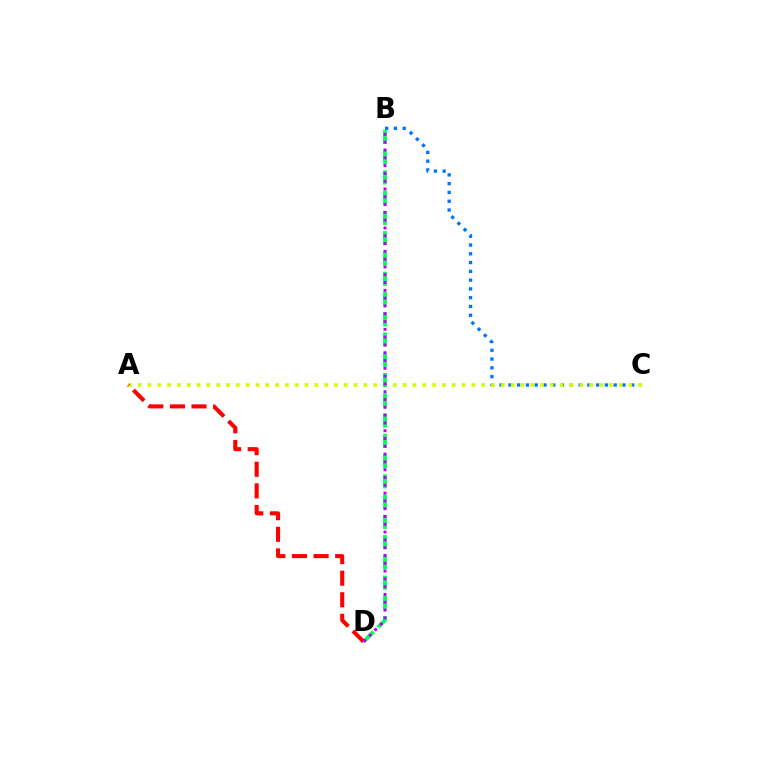{('B', 'C'): [{'color': '#0074ff', 'line_style': 'dotted', 'thickness': 2.38}], ('A', 'C'): [{'color': '#d1ff00', 'line_style': 'dotted', 'thickness': 2.67}], ('B', 'D'): [{'color': '#00ff5c', 'line_style': 'dashed', 'thickness': 2.75}, {'color': '#b900ff', 'line_style': 'dotted', 'thickness': 2.12}], ('A', 'D'): [{'color': '#ff0000', 'line_style': 'dashed', 'thickness': 2.94}]}